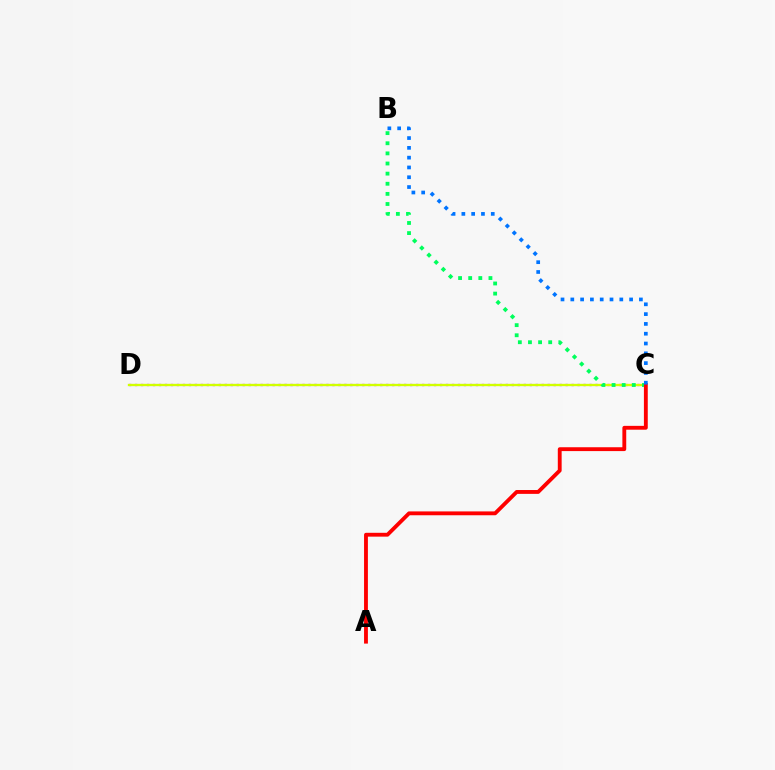{('C', 'D'): [{'color': '#b900ff', 'line_style': 'dotted', 'thickness': 1.62}, {'color': '#d1ff00', 'line_style': 'solid', 'thickness': 1.68}], ('B', 'C'): [{'color': '#00ff5c', 'line_style': 'dotted', 'thickness': 2.75}, {'color': '#0074ff', 'line_style': 'dotted', 'thickness': 2.66}], ('A', 'C'): [{'color': '#ff0000', 'line_style': 'solid', 'thickness': 2.77}]}